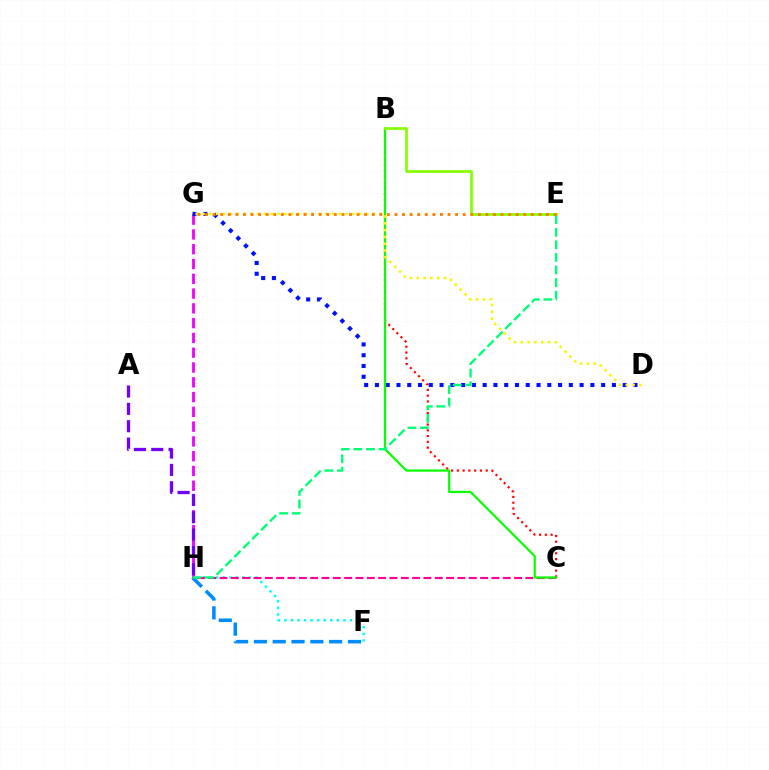{('F', 'H'): [{'color': '#008cff', 'line_style': 'dashed', 'thickness': 2.56}, {'color': '#00fff6', 'line_style': 'dotted', 'thickness': 1.78}], ('G', 'H'): [{'color': '#ee00ff', 'line_style': 'dashed', 'thickness': 2.01}], ('B', 'C'): [{'color': '#ff0000', 'line_style': 'dotted', 'thickness': 1.57}, {'color': '#08ff00', 'line_style': 'solid', 'thickness': 1.59}], ('D', 'G'): [{'color': '#0010ff', 'line_style': 'dotted', 'thickness': 2.93}, {'color': '#fcf500', 'line_style': 'dotted', 'thickness': 1.85}], ('C', 'H'): [{'color': '#ff0094', 'line_style': 'dashed', 'thickness': 1.54}], ('A', 'H'): [{'color': '#7200ff', 'line_style': 'dashed', 'thickness': 2.36}], ('B', 'E'): [{'color': '#84ff00', 'line_style': 'solid', 'thickness': 1.95}], ('E', 'H'): [{'color': '#00ff74', 'line_style': 'dashed', 'thickness': 1.71}], ('E', 'G'): [{'color': '#ff7c00', 'line_style': 'dotted', 'thickness': 2.06}]}